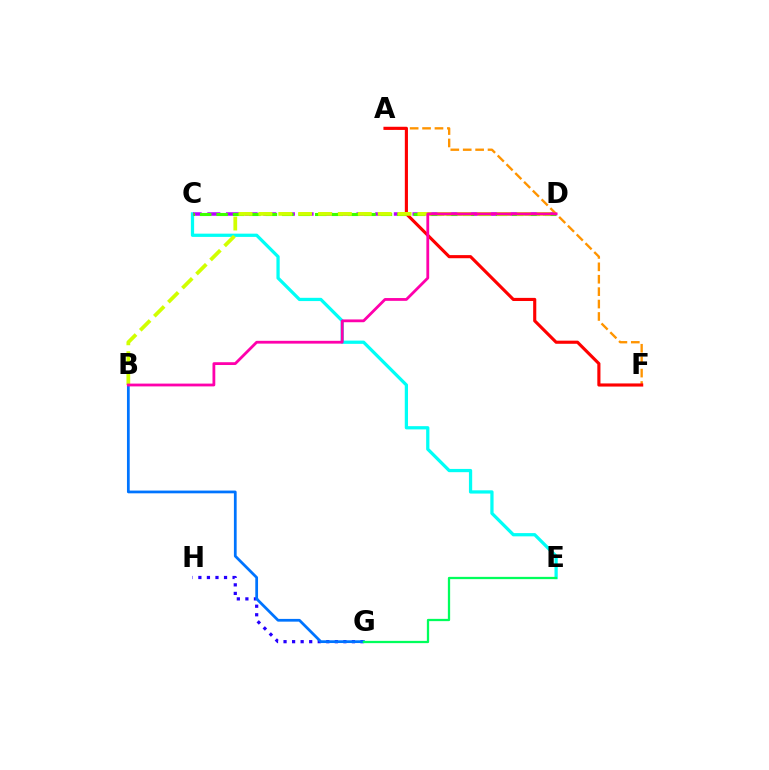{('C', 'E'): [{'color': '#00fff6', 'line_style': 'solid', 'thickness': 2.34}], ('G', 'H'): [{'color': '#2500ff', 'line_style': 'dotted', 'thickness': 2.32}], ('C', 'D'): [{'color': '#b900ff', 'line_style': 'dashed', 'thickness': 2.53}, {'color': '#3dff00', 'line_style': 'dashed', 'thickness': 2.23}], ('A', 'F'): [{'color': '#ff9400', 'line_style': 'dashed', 'thickness': 1.69}, {'color': '#ff0000', 'line_style': 'solid', 'thickness': 2.25}], ('B', 'G'): [{'color': '#0074ff', 'line_style': 'solid', 'thickness': 1.98}], ('E', 'G'): [{'color': '#00ff5c', 'line_style': 'solid', 'thickness': 1.63}], ('B', 'D'): [{'color': '#d1ff00', 'line_style': 'dashed', 'thickness': 2.7}, {'color': '#ff00ac', 'line_style': 'solid', 'thickness': 2.01}]}